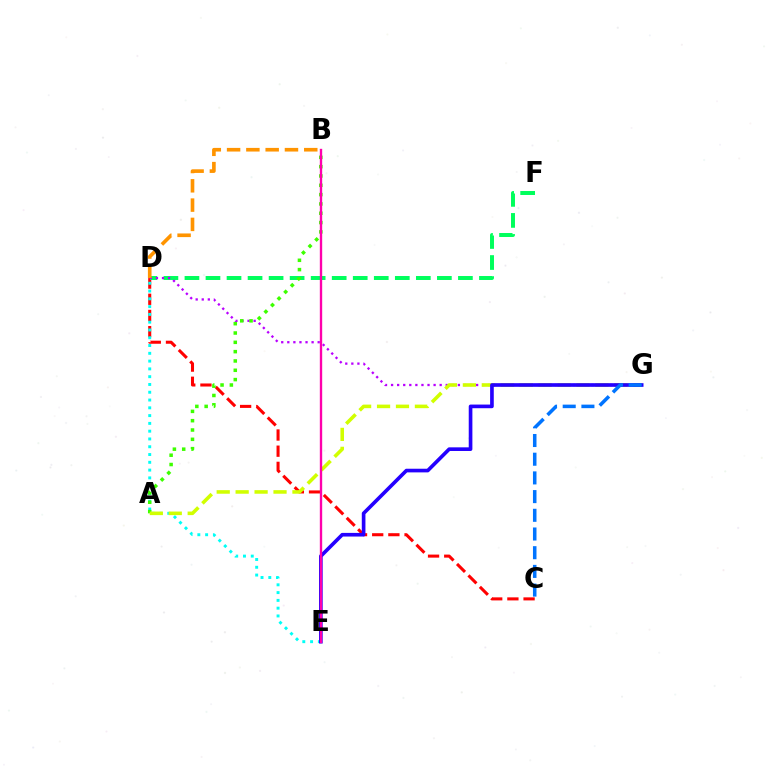{('C', 'D'): [{'color': '#ff0000', 'line_style': 'dashed', 'thickness': 2.2}], ('D', 'F'): [{'color': '#00ff5c', 'line_style': 'dashed', 'thickness': 2.86}], ('D', 'E'): [{'color': '#00fff6', 'line_style': 'dotted', 'thickness': 2.12}], ('D', 'G'): [{'color': '#b900ff', 'line_style': 'dotted', 'thickness': 1.65}], ('A', 'B'): [{'color': '#3dff00', 'line_style': 'dotted', 'thickness': 2.53}], ('B', 'D'): [{'color': '#ff9400', 'line_style': 'dashed', 'thickness': 2.62}], ('A', 'G'): [{'color': '#d1ff00', 'line_style': 'dashed', 'thickness': 2.57}], ('E', 'G'): [{'color': '#2500ff', 'line_style': 'solid', 'thickness': 2.63}], ('B', 'E'): [{'color': '#ff00ac', 'line_style': 'solid', 'thickness': 1.7}], ('C', 'G'): [{'color': '#0074ff', 'line_style': 'dashed', 'thickness': 2.54}]}